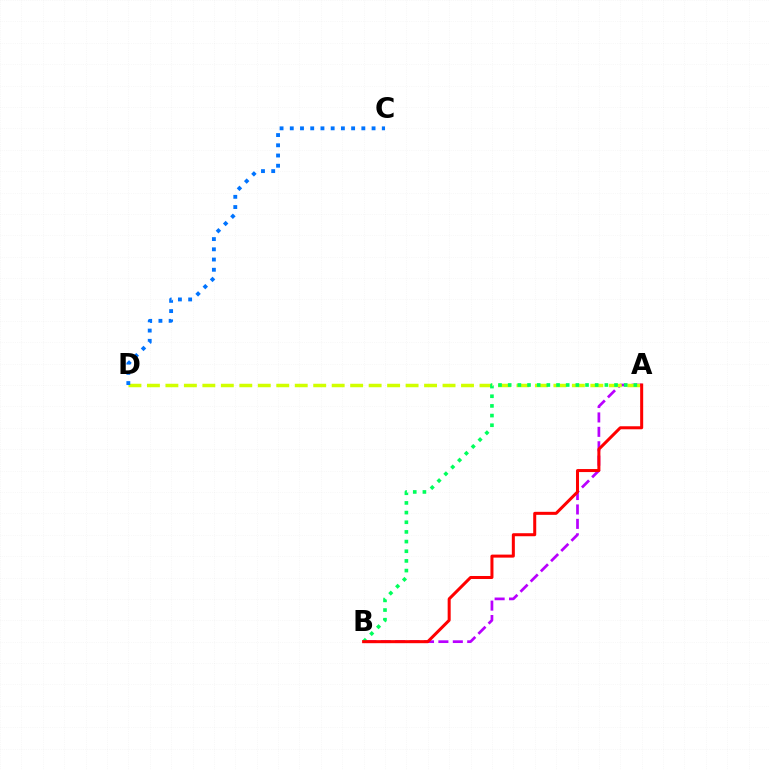{('A', 'B'): [{'color': '#b900ff', 'line_style': 'dashed', 'thickness': 1.96}, {'color': '#00ff5c', 'line_style': 'dotted', 'thickness': 2.63}, {'color': '#ff0000', 'line_style': 'solid', 'thickness': 2.18}], ('A', 'D'): [{'color': '#d1ff00', 'line_style': 'dashed', 'thickness': 2.51}], ('C', 'D'): [{'color': '#0074ff', 'line_style': 'dotted', 'thickness': 2.78}]}